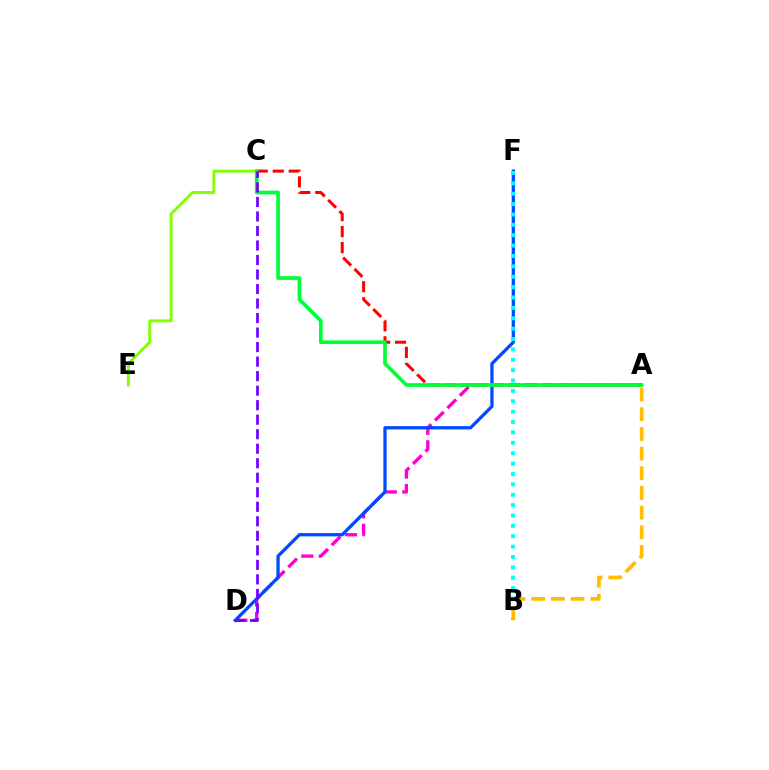{('A', 'D'): [{'color': '#ff00cf', 'line_style': 'dashed', 'thickness': 2.38}], ('A', 'C'): [{'color': '#ff0000', 'line_style': 'dashed', 'thickness': 2.17}, {'color': '#00ff39', 'line_style': 'solid', 'thickness': 2.67}], ('D', 'F'): [{'color': '#004bff', 'line_style': 'solid', 'thickness': 2.36}], ('C', 'E'): [{'color': '#84ff00', 'line_style': 'solid', 'thickness': 2.11}], ('B', 'F'): [{'color': '#00fff6', 'line_style': 'dotted', 'thickness': 2.82}], ('A', 'B'): [{'color': '#ffbd00', 'line_style': 'dashed', 'thickness': 2.67}], ('C', 'D'): [{'color': '#7200ff', 'line_style': 'dashed', 'thickness': 1.97}]}